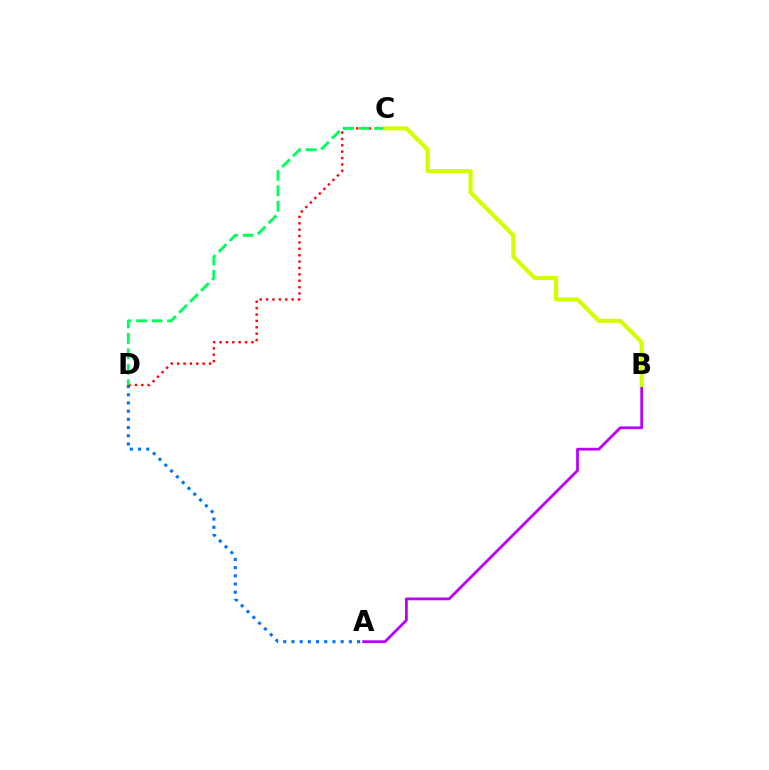{('A', 'D'): [{'color': '#0074ff', 'line_style': 'dotted', 'thickness': 2.23}], ('C', 'D'): [{'color': '#ff0000', 'line_style': 'dotted', 'thickness': 1.73}, {'color': '#00ff5c', 'line_style': 'dashed', 'thickness': 2.1}], ('A', 'B'): [{'color': '#b900ff', 'line_style': 'solid', 'thickness': 2.0}], ('B', 'C'): [{'color': '#d1ff00', 'line_style': 'solid', 'thickness': 2.99}]}